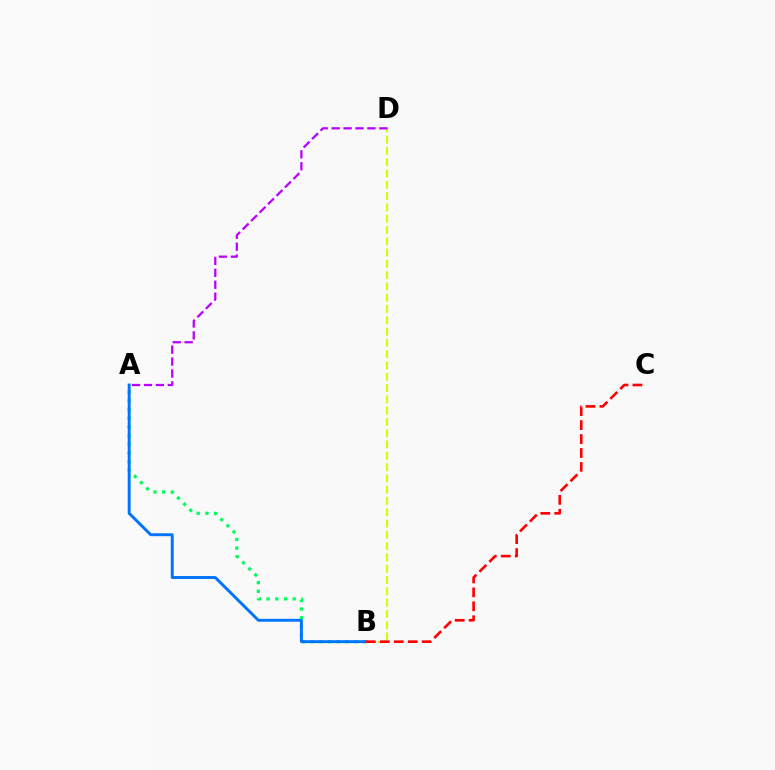{('A', 'B'): [{'color': '#00ff5c', 'line_style': 'dotted', 'thickness': 2.36}, {'color': '#0074ff', 'line_style': 'solid', 'thickness': 2.1}], ('B', 'D'): [{'color': '#d1ff00', 'line_style': 'dashed', 'thickness': 1.53}], ('B', 'C'): [{'color': '#ff0000', 'line_style': 'dashed', 'thickness': 1.9}], ('A', 'D'): [{'color': '#b900ff', 'line_style': 'dashed', 'thickness': 1.62}]}